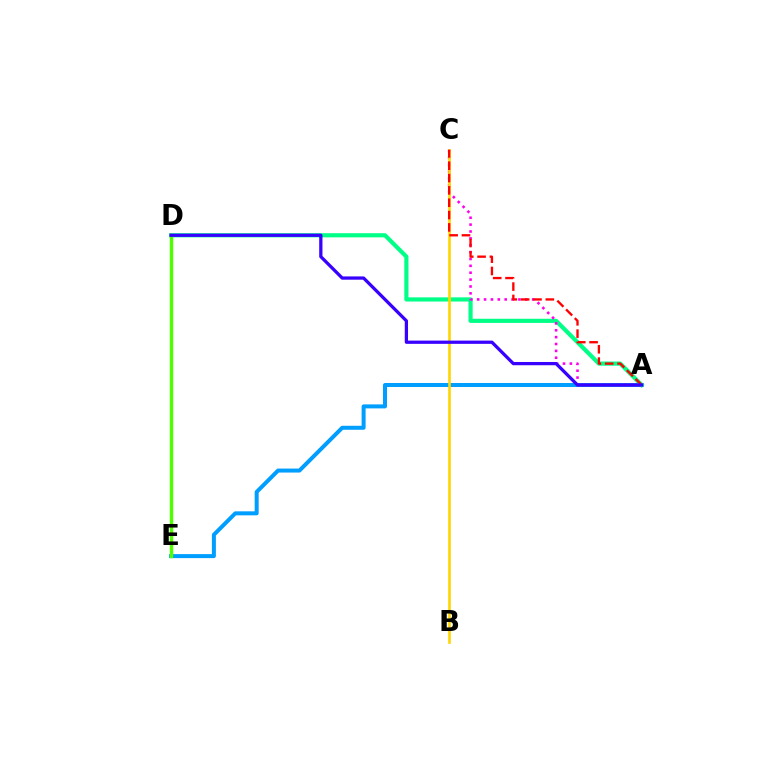{('A', 'E'): [{'color': '#009eff', 'line_style': 'solid', 'thickness': 2.87}], ('A', 'D'): [{'color': '#00ff86', 'line_style': 'solid', 'thickness': 2.99}, {'color': '#3700ff', 'line_style': 'solid', 'thickness': 2.34}], ('A', 'C'): [{'color': '#ff00ed', 'line_style': 'dotted', 'thickness': 1.87}, {'color': '#ff0000', 'line_style': 'dashed', 'thickness': 1.68}], ('B', 'C'): [{'color': '#ffd500', 'line_style': 'solid', 'thickness': 1.89}], ('D', 'E'): [{'color': '#4fff00', 'line_style': 'solid', 'thickness': 2.47}]}